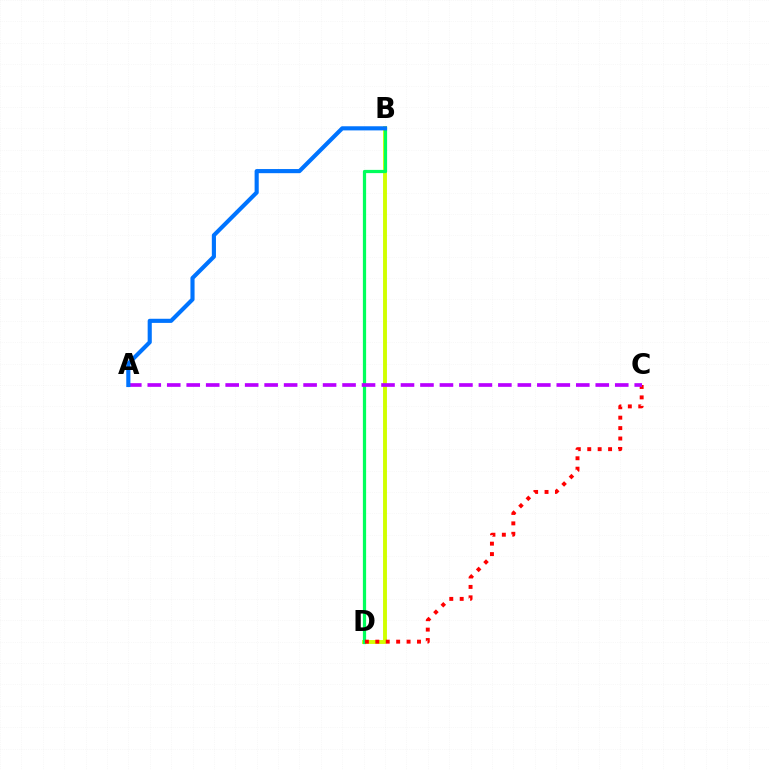{('B', 'D'): [{'color': '#d1ff00', 'line_style': 'solid', 'thickness': 2.81}, {'color': '#00ff5c', 'line_style': 'solid', 'thickness': 2.32}], ('C', 'D'): [{'color': '#ff0000', 'line_style': 'dotted', 'thickness': 2.83}], ('A', 'C'): [{'color': '#b900ff', 'line_style': 'dashed', 'thickness': 2.65}], ('A', 'B'): [{'color': '#0074ff', 'line_style': 'solid', 'thickness': 2.97}]}